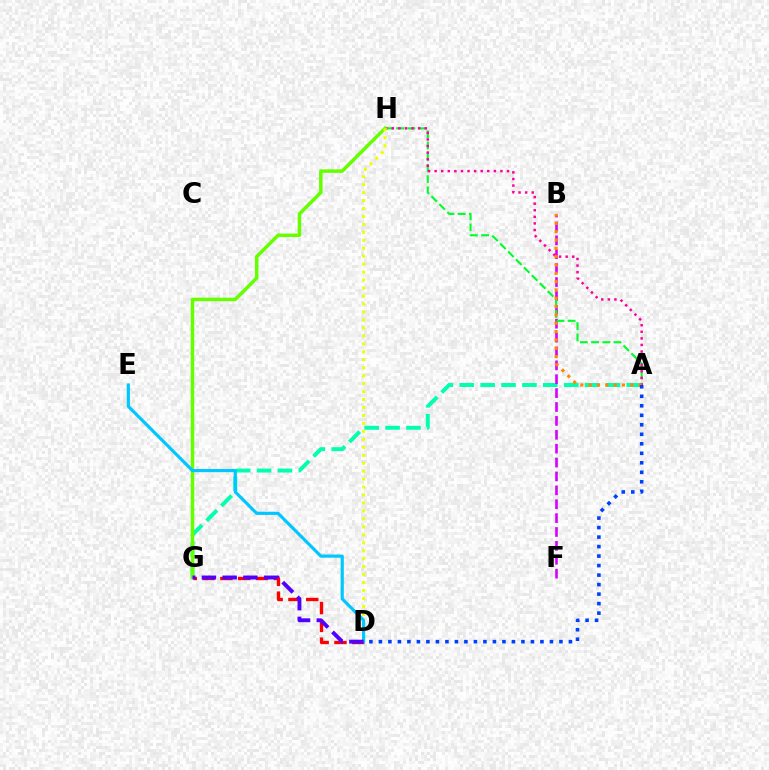{('A', 'G'): [{'color': '#00ffaf', 'line_style': 'dashed', 'thickness': 2.84}], ('B', 'F'): [{'color': '#d600ff', 'line_style': 'dashed', 'thickness': 1.89}], ('D', 'G'): [{'color': '#ff0000', 'line_style': 'dashed', 'thickness': 2.42}, {'color': '#4f00ff', 'line_style': 'dashed', 'thickness': 2.82}], ('A', 'H'): [{'color': '#00ff27', 'line_style': 'dashed', 'thickness': 1.52}, {'color': '#ff00a0', 'line_style': 'dotted', 'thickness': 1.79}], ('A', 'B'): [{'color': '#ff8800', 'line_style': 'dotted', 'thickness': 2.26}], ('G', 'H'): [{'color': '#66ff00', 'line_style': 'solid', 'thickness': 2.52}], ('D', 'H'): [{'color': '#eeff00', 'line_style': 'dotted', 'thickness': 2.16}], ('D', 'E'): [{'color': '#00c7ff', 'line_style': 'solid', 'thickness': 2.28}], ('A', 'D'): [{'color': '#003fff', 'line_style': 'dotted', 'thickness': 2.58}]}